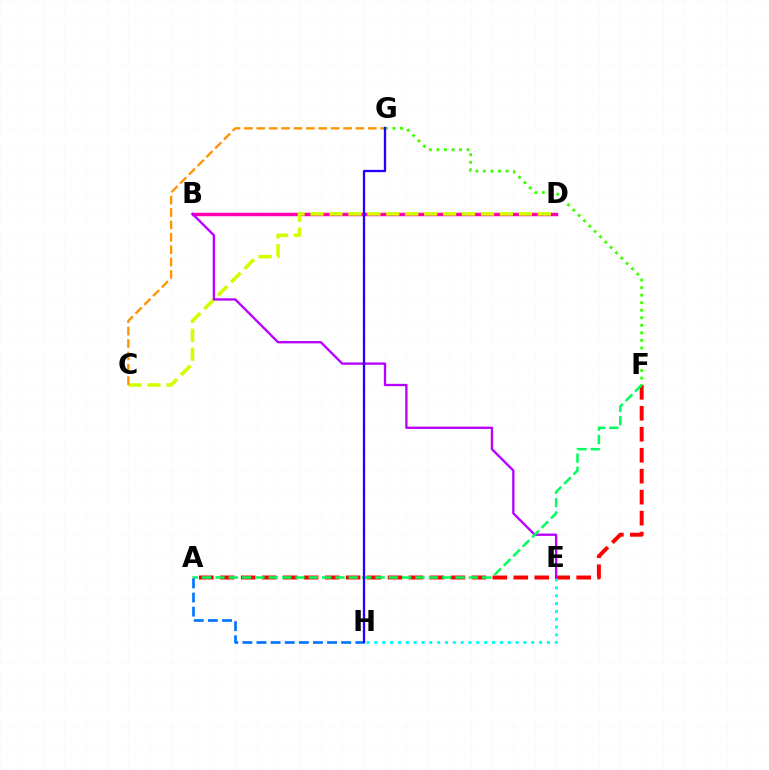{('A', 'F'): [{'color': '#ff0000', 'line_style': 'dashed', 'thickness': 2.85}, {'color': '#00ff5c', 'line_style': 'dashed', 'thickness': 1.81}], ('B', 'D'): [{'color': '#ff00ac', 'line_style': 'solid', 'thickness': 2.48}], ('E', 'H'): [{'color': '#00fff6', 'line_style': 'dotted', 'thickness': 2.13}], ('F', 'G'): [{'color': '#3dff00', 'line_style': 'dotted', 'thickness': 2.05}], ('C', 'D'): [{'color': '#d1ff00', 'line_style': 'dashed', 'thickness': 2.57}], ('B', 'E'): [{'color': '#b900ff', 'line_style': 'solid', 'thickness': 1.68}], ('A', 'H'): [{'color': '#0074ff', 'line_style': 'dashed', 'thickness': 1.92}], ('C', 'G'): [{'color': '#ff9400', 'line_style': 'dashed', 'thickness': 1.68}], ('G', 'H'): [{'color': '#2500ff', 'line_style': 'solid', 'thickness': 1.66}]}